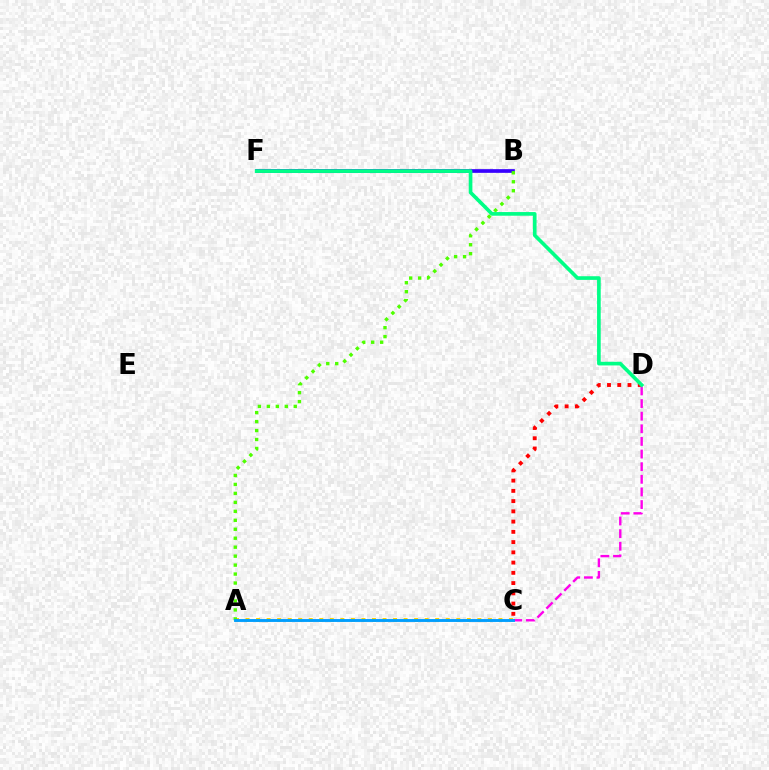{('C', 'D'): [{'color': '#ff0000', 'line_style': 'dotted', 'thickness': 2.78}, {'color': '#ff00ed', 'line_style': 'dashed', 'thickness': 1.71}], ('B', 'F'): [{'color': '#3700ff', 'line_style': 'solid', 'thickness': 2.66}], ('A', 'C'): [{'color': '#ffd500', 'line_style': 'dotted', 'thickness': 2.86}, {'color': '#009eff', 'line_style': 'solid', 'thickness': 2.08}], ('A', 'B'): [{'color': '#4fff00', 'line_style': 'dotted', 'thickness': 2.44}], ('D', 'F'): [{'color': '#00ff86', 'line_style': 'solid', 'thickness': 2.63}]}